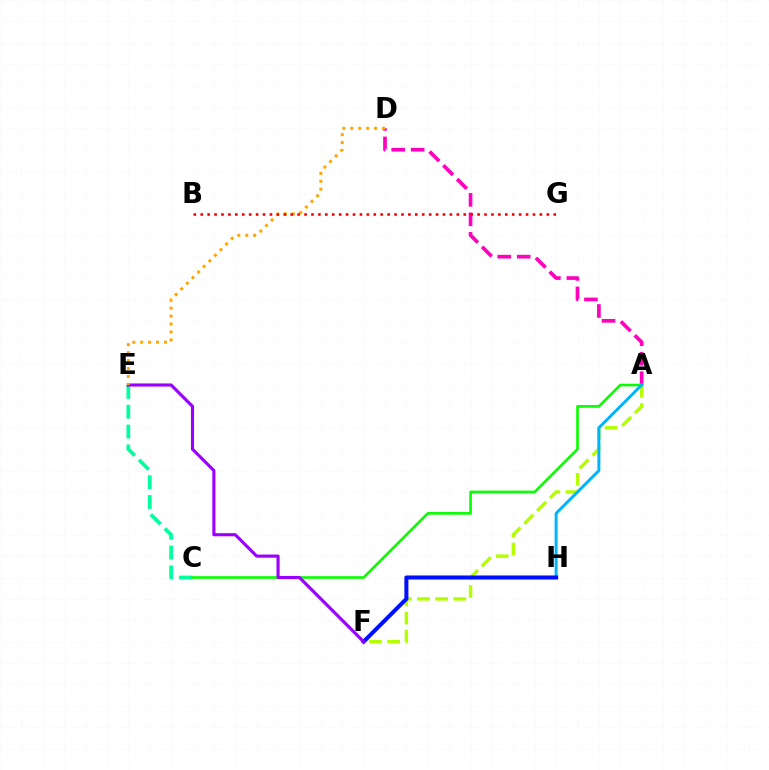{('A', 'F'): [{'color': '#b3ff00', 'line_style': 'dashed', 'thickness': 2.47}], ('A', 'D'): [{'color': '#ff00bd', 'line_style': 'dashed', 'thickness': 2.65}], ('C', 'E'): [{'color': '#00ff9d', 'line_style': 'dashed', 'thickness': 2.69}], ('A', 'C'): [{'color': '#08ff00', 'line_style': 'solid', 'thickness': 1.89}], ('A', 'H'): [{'color': '#00b5ff', 'line_style': 'solid', 'thickness': 2.13}], ('F', 'H'): [{'color': '#0010ff', 'line_style': 'solid', 'thickness': 2.92}], ('E', 'F'): [{'color': '#9b00ff', 'line_style': 'solid', 'thickness': 2.25}], ('D', 'E'): [{'color': '#ffa500', 'line_style': 'dotted', 'thickness': 2.15}], ('B', 'G'): [{'color': '#ff0000', 'line_style': 'dotted', 'thickness': 1.88}]}